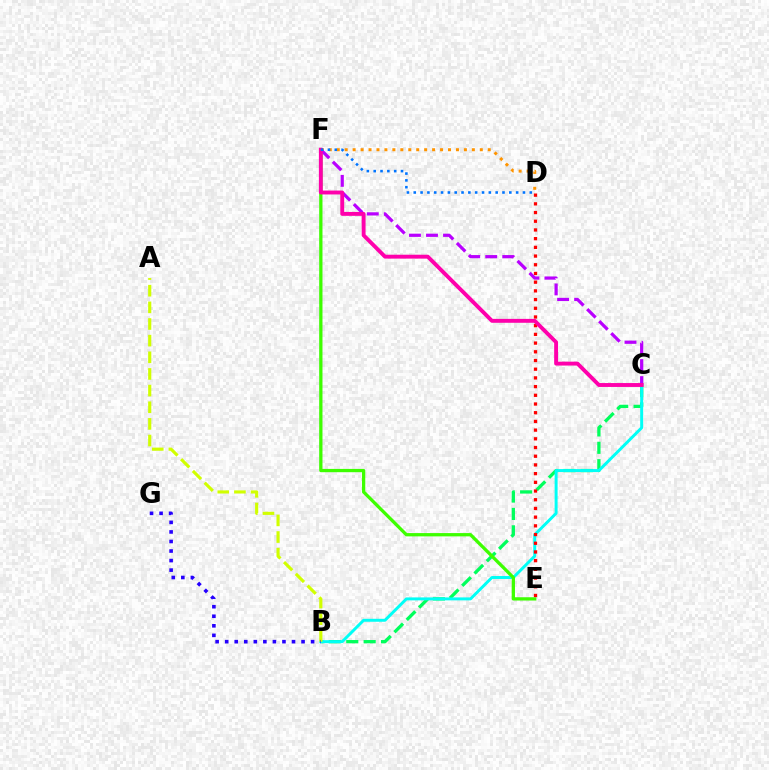{('B', 'C'): [{'color': '#00ff5c', 'line_style': 'dashed', 'thickness': 2.36}, {'color': '#00fff6', 'line_style': 'solid', 'thickness': 2.13}], ('A', 'B'): [{'color': '#d1ff00', 'line_style': 'dashed', 'thickness': 2.26}], ('E', 'F'): [{'color': '#3dff00', 'line_style': 'solid', 'thickness': 2.37}], ('D', 'F'): [{'color': '#ff9400', 'line_style': 'dotted', 'thickness': 2.16}, {'color': '#0074ff', 'line_style': 'dotted', 'thickness': 1.85}], ('D', 'E'): [{'color': '#ff0000', 'line_style': 'dotted', 'thickness': 2.36}], ('C', 'F'): [{'color': '#b900ff', 'line_style': 'dashed', 'thickness': 2.31}, {'color': '#ff00ac', 'line_style': 'solid', 'thickness': 2.81}], ('B', 'G'): [{'color': '#2500ff', 'line_style': 'dotted', 'thickness': 2.59}]}